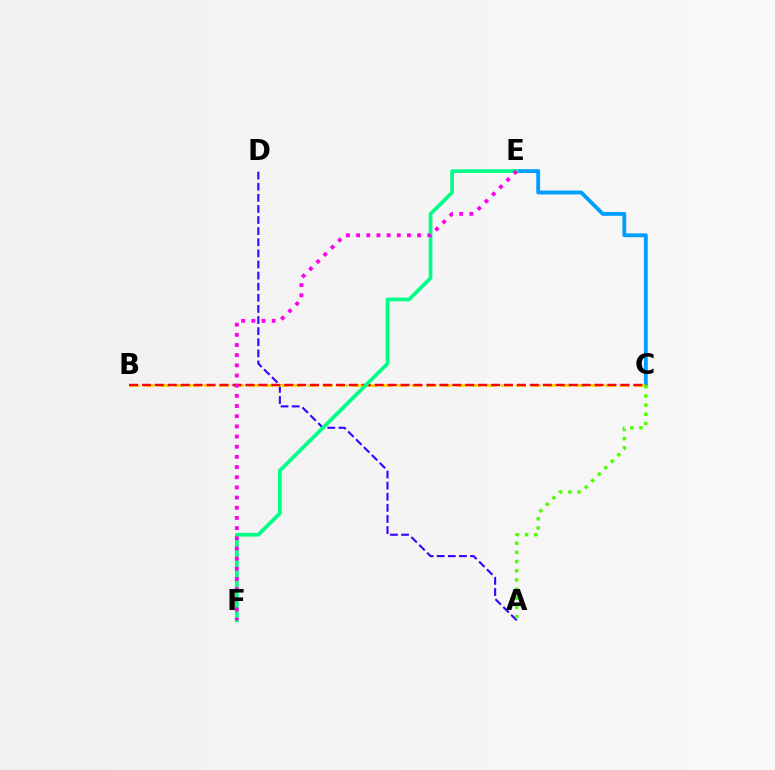{('A', 'D'): [{'color': '#3700ff', 'line_style': 'dashed', 'thickness': 1.51}], ('C', 'E'): [{'color': '#009eff', 'line_style': 'solid', 'thickness': 2.77}], ('B', 'C'): [{'color': '#ffd500', 'line_style': 'dashed', 'thickness': 2.02}, {'color': '#ff0000', 'line_style': 'dashed', 'thickness': 1.76}], ('A', 'C'): [{'color': '#4fff00', 'line_style': 'dotted', 'thickness': 2.49}], ('E', 'F'): [{'color': '#00ff86', 'line_style': 'solid', 'thickness': 2.67}, {'color': '#ff00ed', 'line_style': 'dotted', 'thickness': 2.76}]}